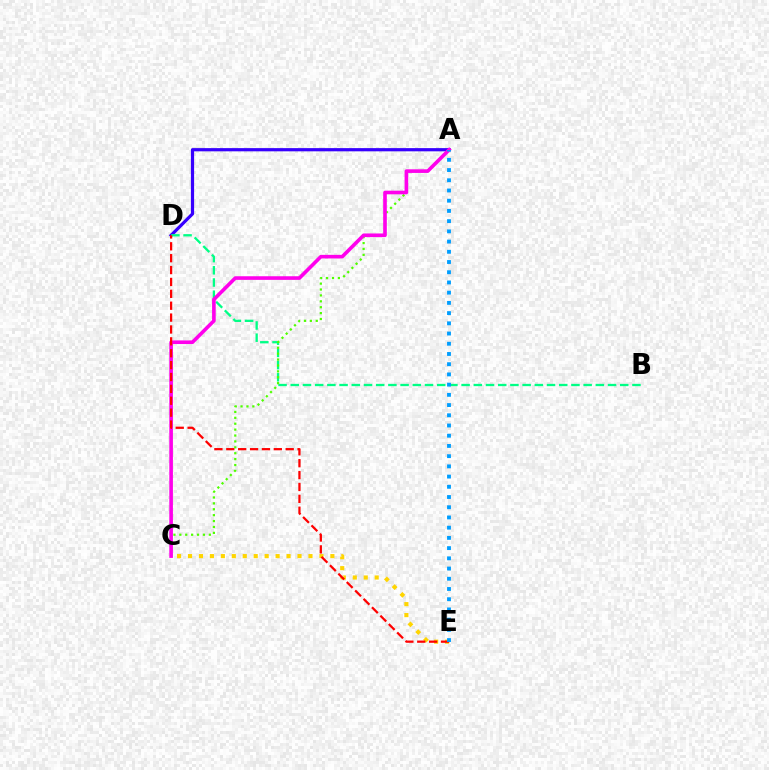{('A', 'D'): [{'color': '#3700ff', 'line_style': 'solid', 'thickness': 2.3}], ('B', 'D'): [{'color': '#00ff86', 'line_style': 'dashed', 'thickness': 1.66}], ('C', 'E'): [{'color': '#ffd500', 'line_style': 'dotted', 'thickness': 2.98}], ('A', 'C'): [{'color': '#4fff00', 'line_style': 'dotted', 'thickness': 1.6}, {'color': '#ff00ed', 'line_style': 'solid', 'thickness': 2.61}], ('D', 'E'): [{'color': '#ff0000', 'line_style': 'dashed', 'thickness': 1.61}], ('A', 'E'): [{'color': '#009eff', 'line_style': 'dotted', 'thickness': 2.78}]}